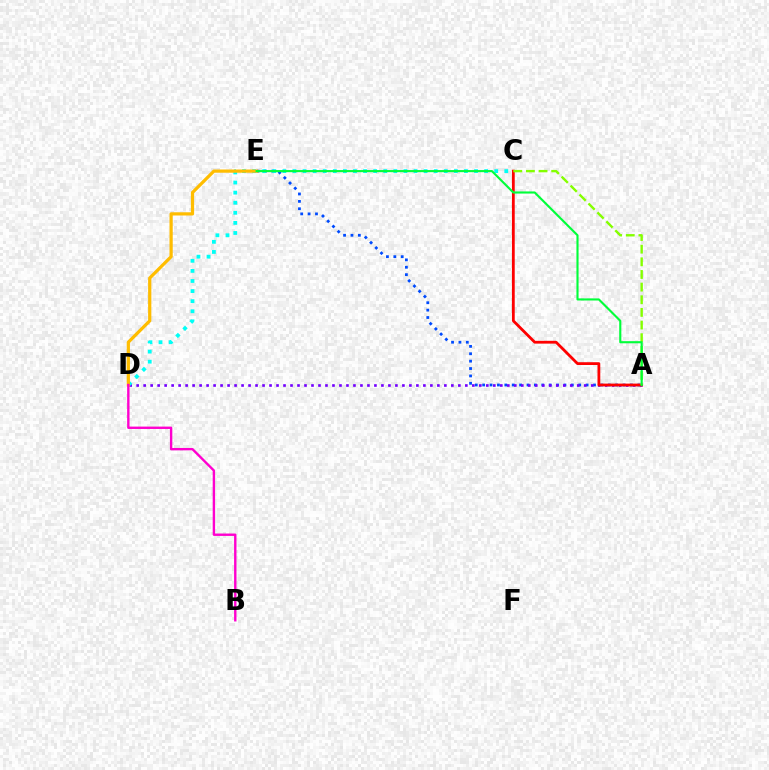{('A', 'E'): [{'color': '#004bff', 'line_style': 'dotted', 'thickness': 2.01}, {'color': '#00ff39', 'line_style': 'solid', 'thickness': 1.53}], ('A', 'D'): [{'color': '#7200ff', 'line_style': 'dotted', 'thickness': 1.9}], ('C', 'D'): [{'color': '#00fff6', 'line_style': 'dotted', 'thickness': 2.74}], ('A', 'C'): [{'color': '#ff0000', 'line_style': 'solid', 'thickness': 2.01}, {'color': '#84ff00', 'line_style': 'dashed', 'thickness': 1.72}], ('D', 'E'): [{'color': '#ffbd00', 'line_style': 'solid', 'thickness': 2.32}], ('B', 'D'): [{'color': '#ff00cf', 'line_style': 'solid', 'thickness': 1.72}]}